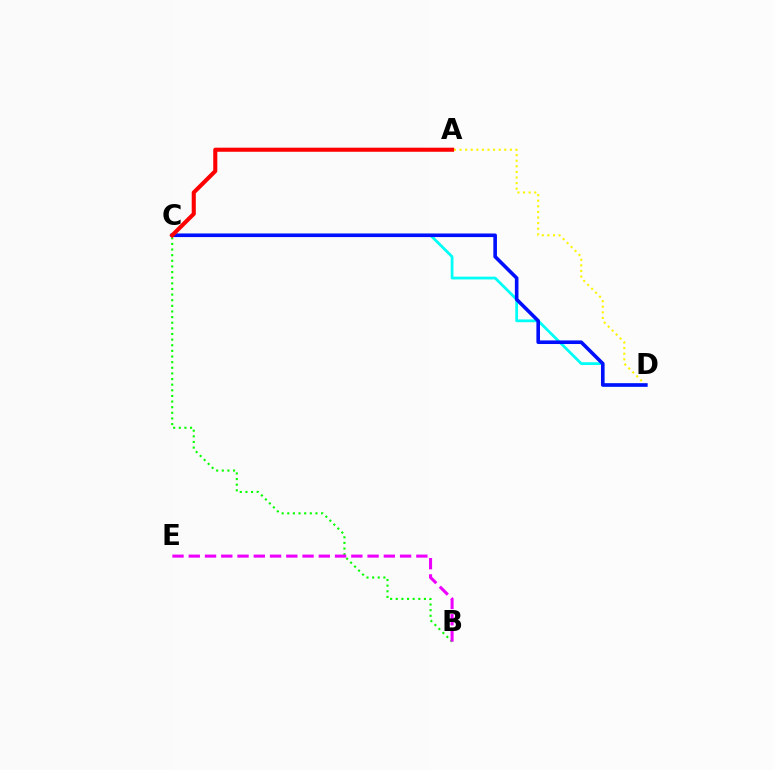{('C', 'D'): [{'color': '#00fff6', 'line_style': 'solid', 'thickness': 1.99}, {'color': '#0010ff', 'line_style': 'solid', 'thickness': 2.59}], ('A', 'D'): [{'color': '#fcf500', 'line_style': 'dotted', 'thickness': 1.52}], ('B', 'C'): [{'color': '#08ff00', 'line_style': 'dotted', 'thickness': 1.53}], ('A', 'C'): [{'color': '#ff0000', 'line_style': 'solid', 'thickness': 2.93}], ('B', 'E'): [{'color': '#ee00ff', 'line_style': 'dashed', 'thickness': 2.21}]}